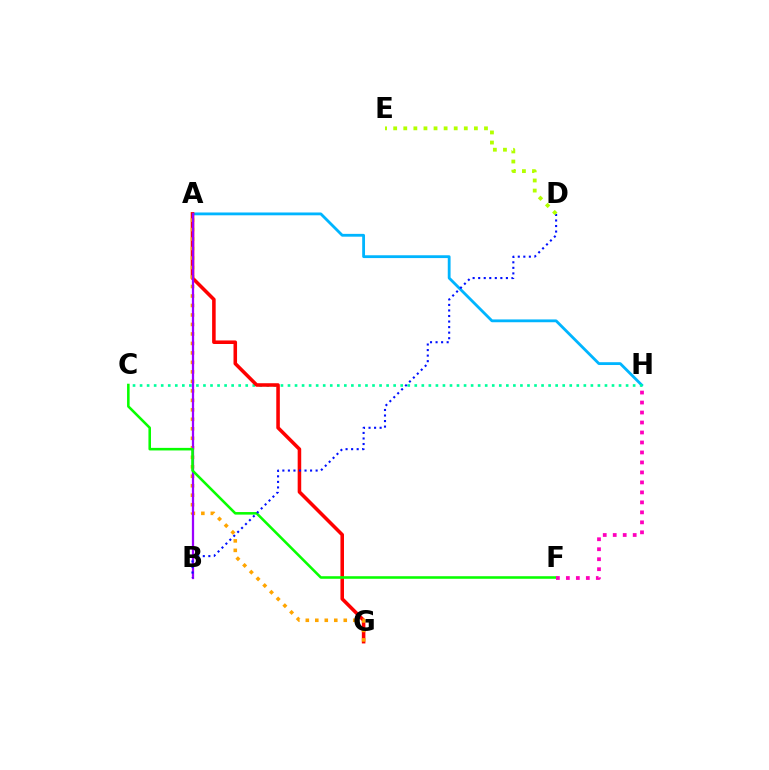{('A', 'H'): [{'color': '#00b5ff', 'line_style': 'solid', 'thickness': 2.02}], ('C', 'H'): [{'color': '#00ff9d', 'line_style': 'dotted', 'thickness': 1.91}], ('A', 'G'): [{'color': '#ff0000', 'line_style': 'solid', 'thickness': 2.56}, {'color': '#ffa500', 'line_style': 'dotted', 'thickness': 2.58}], ('A', 'B'): [{'color': '#9b00ff', 'line_style': 'solid', 'thickness': 1.63}], ('C', 'F'): [{'color': '#08ff00', 'line_style': 'solid', 'thickness': 1.85}], ('B', 'D'): [{'color': '#0010ff', 'line_style': 'dotted', 'thickness': 1.51}], ('F', 'H'): [{'color': '#ff00bd', 'line_style': 'dotted', 'thickness': 2.71}], ('D', 'E'): [{'color': '#b3ff00', 'line_style': 'dotted', 'thickness': 2.74}]}